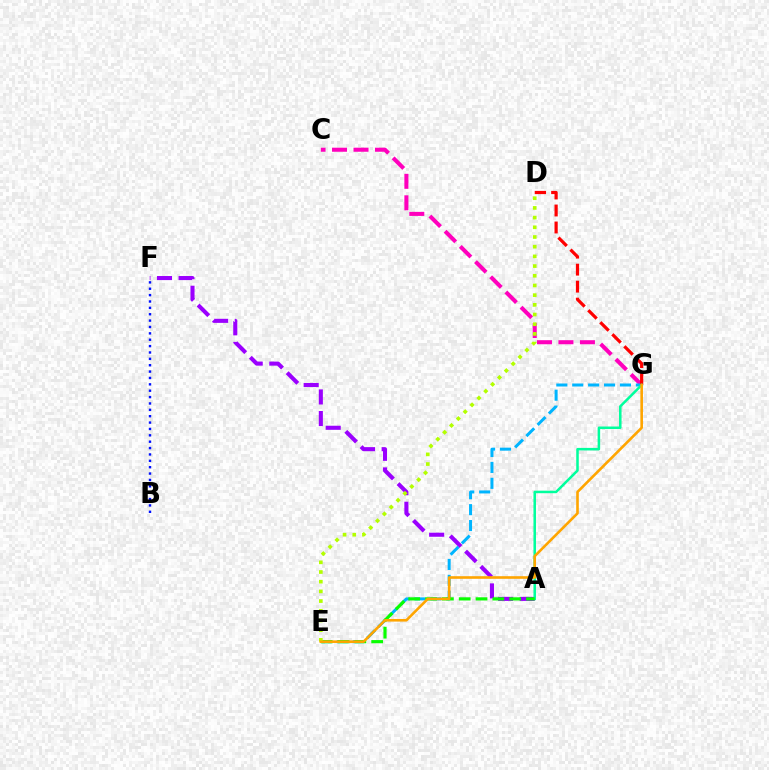{('C', 'G'): [{'color': '#ff00bd', 'line_style': 'dashed', 'thickness': 2.92}], ('A', 'F'): [{'color': '#9b00ff', 'line_style': 'dashed', 'thickness': 2.93}], ('E', 'G'): [{'color': '#00b5ff', 'line_style': 'dashed', 'thickness': 2.16}, {'color': '#ffa500', 'line_style': 'solid', 'thickness': 1.88}], ('B', 'F'): [{'color': '#0010ff', 'line_style': 'dotted', 'thickness': 1.73}], ('D', 'G'): [{'color': '#ff0000', 'line_style': 'dashed', 'thickness': 2.31}], ('A', 'G'): [{'color': '#00ff9d', 'line_style': 'solid', 'thickness': 1.82}], ('A', 'E'): [{'color': '#08ff00', 'line_style': 'dashed', 'thickness': 2.29}], ('D', 'E'): [{'color': '#b3ff00', 'line_style': 'dotted', 'thickness': 2.63}]}